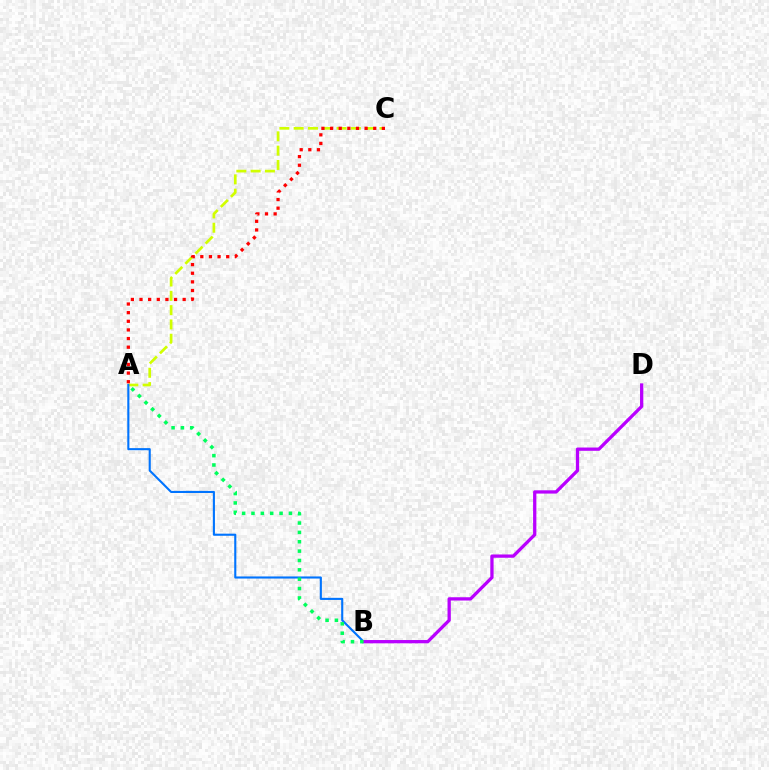{('A', 'C'): [{'color': '#d1ff00', 'line_style': 'dashed', 'thickness': 1.94}, {'color': '#ff0000', 'line_style': 'dotted', 'thickness': 2.35}], ('A', 'B'): [{'color': '#0074ff', 'line_style': 'solid', 'thickness': 1.52}, {'color': '#00ff5c', 'line_style': 'dotted', 'thickness': 2.54}], ('B', 'D'): [{'color': '#b900ff', 'line_style': 'solid', 'thickness': 2.36}]}